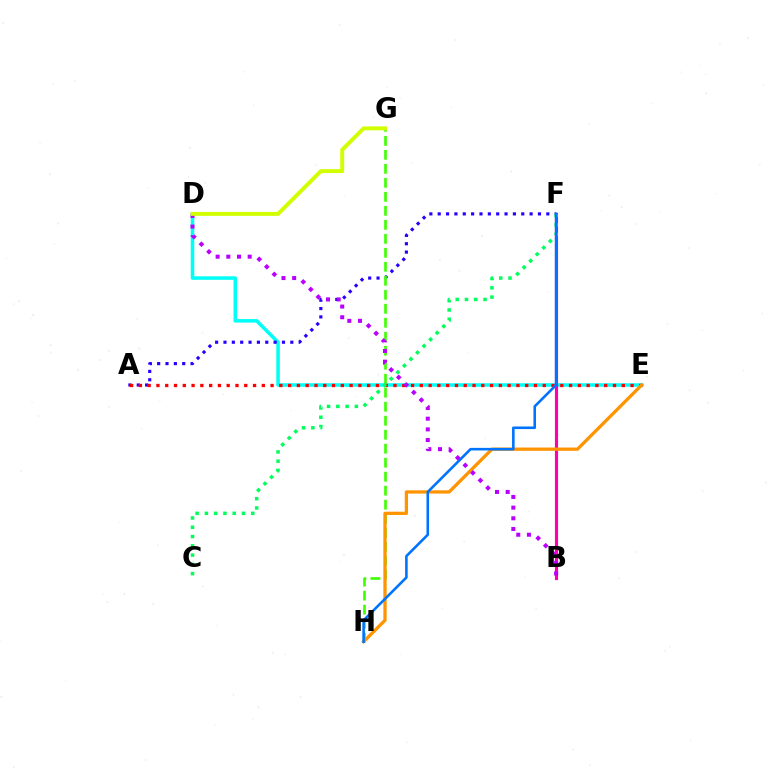{('D', 'E'): [{'color': '#00fff6', 'line_style': 'solid', 'thickness': 2.54}], ('A', 'F'): [{'color': '#2500ff', 'line_style': 'dotted', 'thickness': 2.27}], ('G', 'H'): [{'color': '#3dff00', 'line_style': 'dashed', 'thickness': 1.9}], ('A', 'E'): [{'color': '#ff0000', 'line_style': 'dotted', 'thickness': 2.39}], ('B', 'F'): [{'color': '#ff00ac', 'line_style': 'solid', 'thickness': 2.27}], ('C', 'F'): [{'color': '#00ff5c', 'line_style': 'dotted', 'thickness': 2.52}], ('E', 'H'): [{'color': '#ff9400', 'line_style': 'solid', 'thickness': 2.36}], ('F', 'H'): [{'color': '#0074ff', 'line_style': 'solid', 'thickness': 1.87}], ('B', 'D'): [{'color': '#b900ff', 'line_style': 'dotted', 'thickness': 2.9}], ('D', 'G'): [{'color': '#d1ff00', 'line_style': 'solid', 'thickness': 2.83}]}